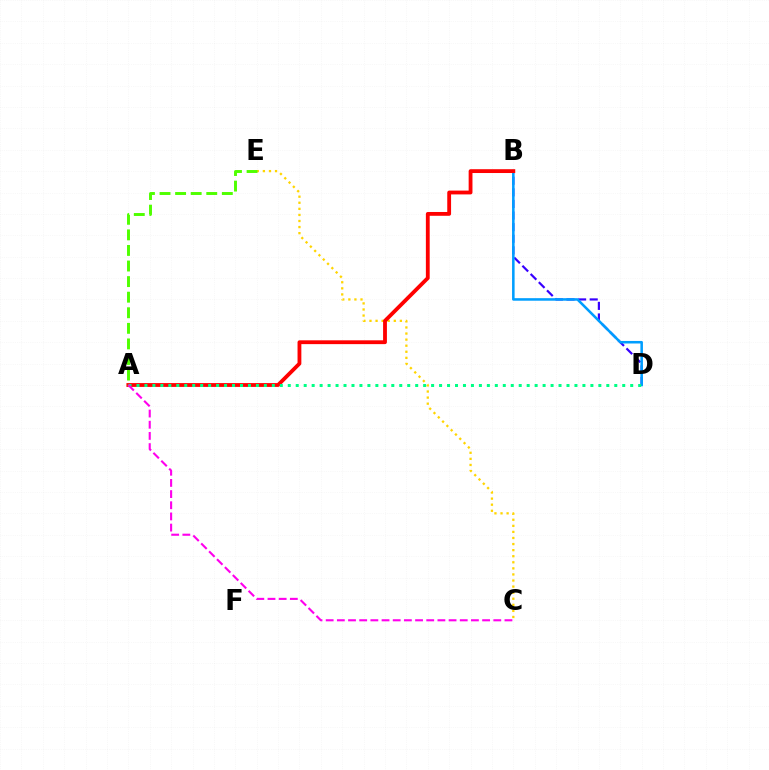{('C', 'E'): [{'color': '#ffd500', 'line_style': 'dotted', 'thickness': 1.65}], ('B', 'D'): [{'color': '#3700ff', 'line_style': 'dashed', 'thickness': 1.58}, {'color': '#009eff', 'line_style': 'solid', 'thickness': 1.83}], ('A', 'B'): [{'color': '#ff0000', 'line_style': 'solid', 'thickness': 2.75}], ('A', 'D'): [{'color': '#00ff86', 'line_style': 'dotted', 'thickness': 2.16}], ('A', 'E'): [{'color': '#4fff00', 'line_style': 'dashed', 'thickness': 2.12}], ('A', 'C'): [{'color': '#ff00ed', 'line_style': 'dashed', 'thickness': 1.52}]}